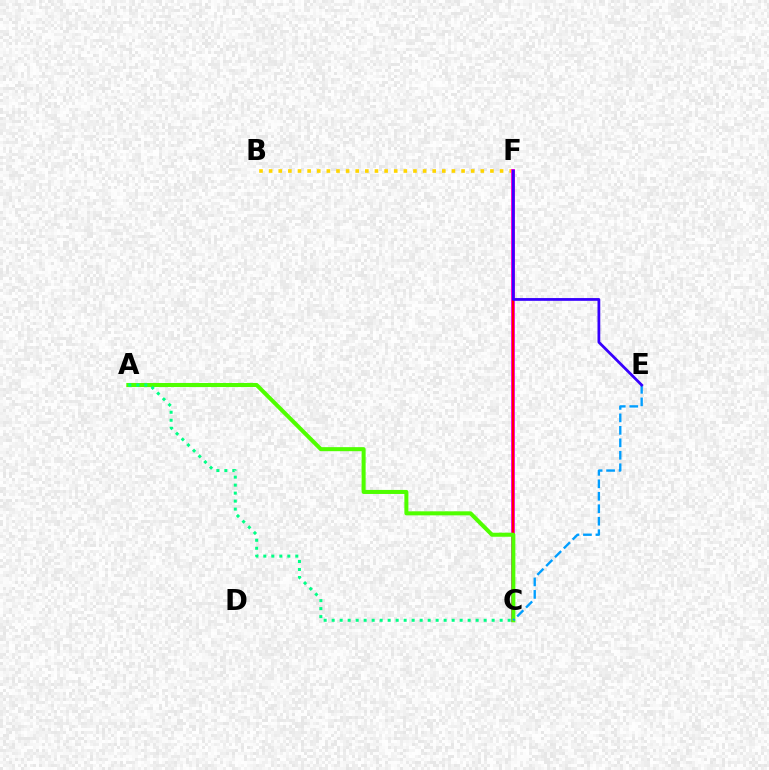{('B', 'F'): [{'color': '#ffd500', 'line_style': 'dotted', 'thickness': 2.61}], ('C', 'F'): [{'color': '#ff00ed', 'line_style': 'solid', 'thickness': 2.82}, {'color': '#ff0000', 'line_style': 'solid', 'thickness': 1.58}], ('A', 'C'): [{'color': '#4fff00', 'line_style': 'solid', 'thickness': 2.91}, {'color': '#00ff86', 'line_style': 'dotted', 'thickness': 2.17}], ('C', 'E'): [{'color': '#009eff', 'line_style': 'dashed', 'thickness': 1.69}], ('E', 'F'): [{'color': '#3700ff', 'line_style': 'solid', 'thickness': 1.99}]}